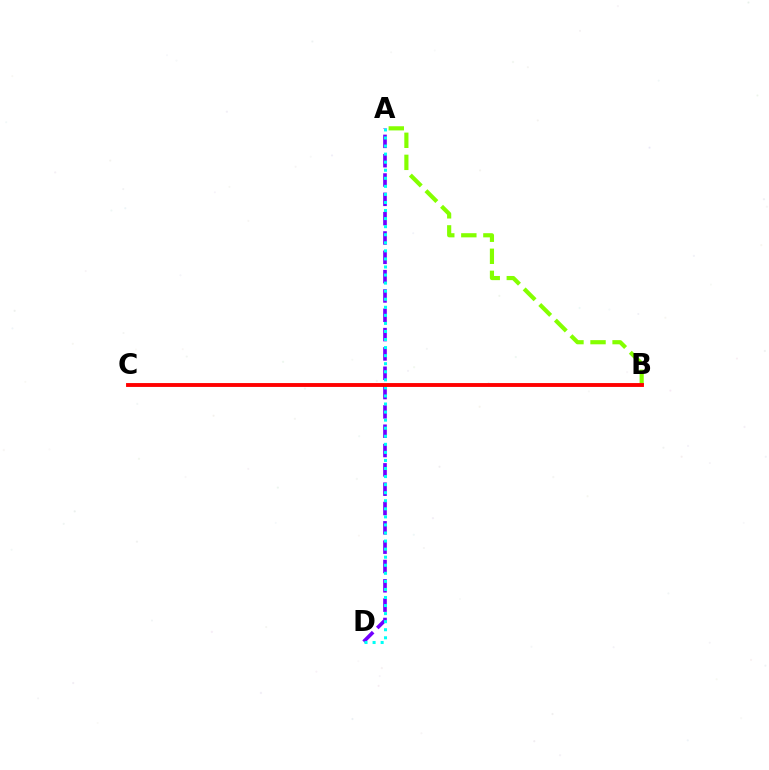{('A', 'D'): [{'color': '#7200ff', 'line_style': 'dashed', 'thickness': 2.63}, {'color': '#00fff6', 'line_style': 'dotted', 'thickness': 2.19}], ('A', 'B'): [{'color': '#84ff00', 'line_style': 'dashed', 'thickness': 3.0}], ('B', 'C'): [{'color': '#ff0000', 'line_style': 'solid', 'thickness': 2.78}]}